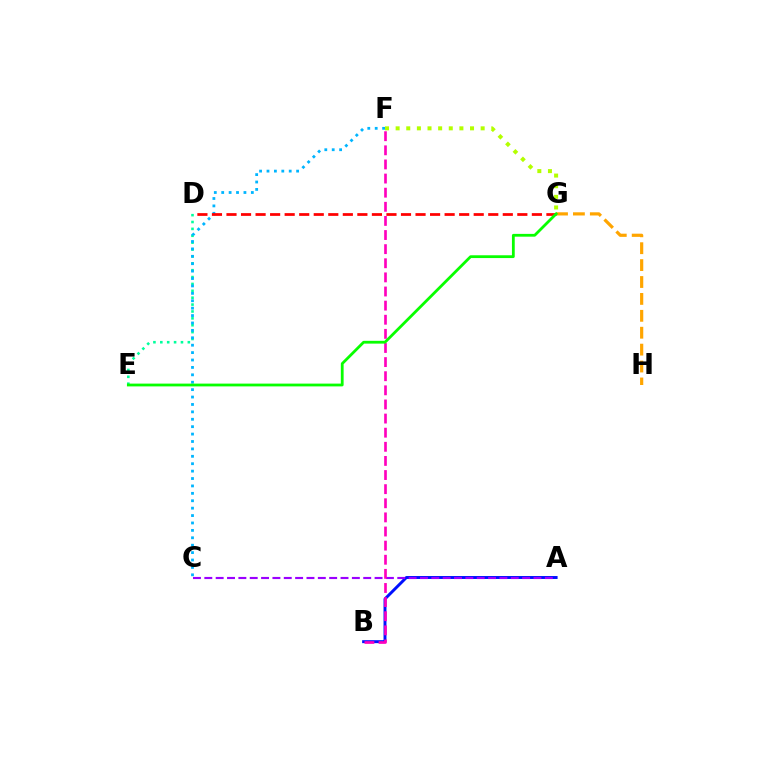{('A', 'B'): [{'color': '#0010ff', 'line_style': 'solid', 'thickness': 2.12}], ('D', 'E'): [{'color': '#00ff9d', 'line_style': 'dotted', 'thickness': 1.87}], ('F', 'G'): [{'color': '#b3ff00', 'line_style': 'dotted', 'thickness': 2.89}], ('A', 'C'): [{'color': '#9b00ff', 'line_style': 'dashed', 'thickness': 1.54}], ('B', 'F'): [{'color': '#ff00bd', 'line_style': 'dashed', 'thickness': 1.92}], ('C', 'F'): [{'color': '#00b5ff', 'line_style': 'dotted', 'thickness': 2.01}], ('G', 'H'): [{'color': '#ffa500', 'line_style': 'dashed', 'thickness': 2.3}], ('D', 'G'): [{'color': '#ff0000', 'line_style': 'dashed', 'thickness': 1.98}], ('E', 'G'): [{'color': '#08ff00', 'line_style': 'solid', 'thickness': 2.01}]}